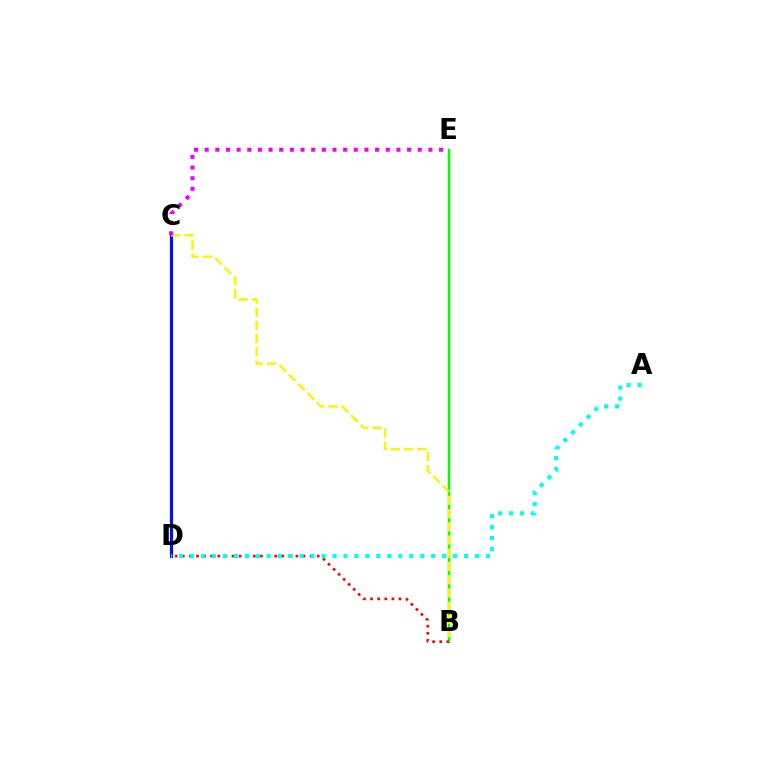{('B', 'E'): [{'color': '#08ff00', 'line_style': 'solid', 'thickness': 1.79}], ('B', 'D'): [{'color': '#ff0000', 'line_style': 'dotted', 'thickness': 1.93}], ('C', 'D'): [{'color': '#0010ff', 'line_style': 'solid', 'thickness': 2.29}], ('B', 'C'): [{'color': '#fcf500', 'line_style': 'dashed', 'thickness': 1.8}], ('C', 'E'): [{'color': '#ee00ff', 'line_style': 'dotted', 'thickness': 2.89}], ('A', 'D'): [{'color': '#00fff6', 'line_style': 'dotted', 'thickness': 2.98}]}